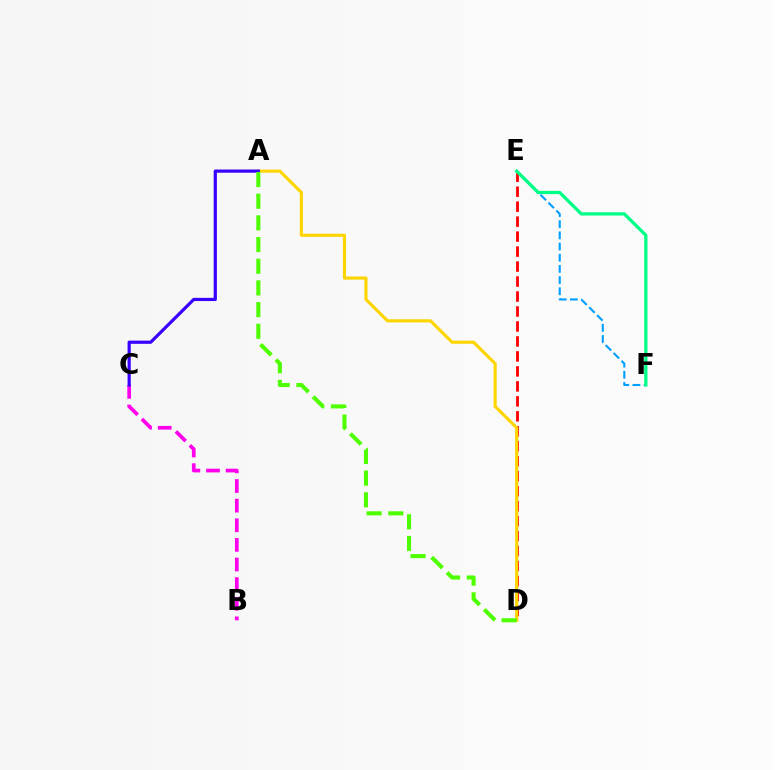{('D', 'E'): [{'color': '#ff0000', 'line_style': 'dashed', 'thickness': 2.03}], ('B', 'C'): [{'color': '#ff00ed', 'line_style': 'dashed', 'thickness': 2.67}], ('A', 'D'): [{'color': '#ffd500', 'line_style': 'solid', 'thickness': 2.26}, {'color': '#4fff00', 'line_style': 'dashed', 'thickness': 2.94}], ('E', 'F'): [{'color': '#009eff', 'line_style': 'dashed', 'thickness': 1.52}, {'color': '#00ff86', 'line_style': 'solid', 'thickness': 2.36}], ('A', 'C'): [{'color': '#3700ff', 'line_style': 'solid', 'thickness': 2.3}]}